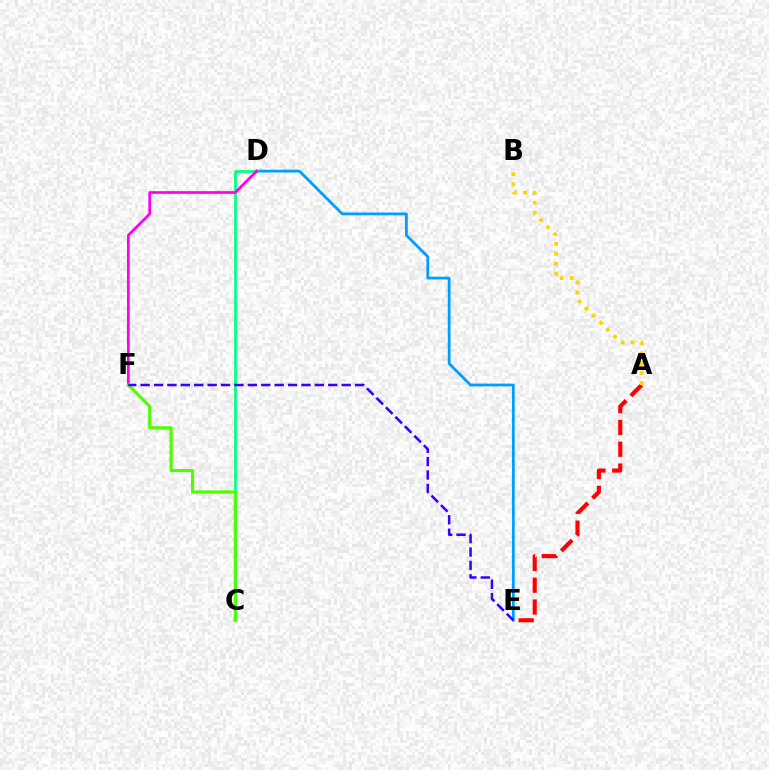{('D', 'E'): [{'color': '#009eff', 'line_style': 'solid', 'thickness': 2.0}], ('C', 'D'): [{'color': '#00ff86', 'line_style': 'solid', 'thickness': 1.93}], ('D', 'F'): [{'color': '#ff00ed', 'line_style': 'solid', 'thickness': 1.96}], ('C', 'F'): [{'color': '#4fff00', 'line_style': 'solid', 'thickness': 2.26}], ('A', 'E'): [{'color': '#ff0000', 'line_style': 'dashed', 'thickness': 2.97}], ('E', 'F'): [{'color': '#3700ff', 'line_style': 'dashed', 'thickness': 1.82}], ('A', 'B'): [{'color': '#ffd500', 'line_style': 'dotted', 'thickness': 2.71}]}